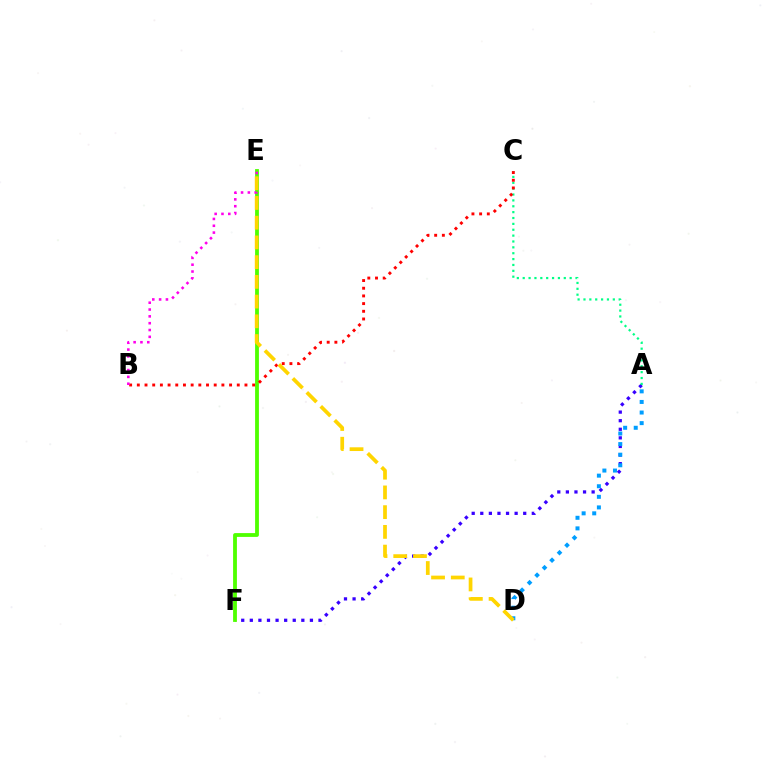{('A', 'F'): [{'color': '#3700ff', 'line_style': 'dotted', 'thickness': 2.33}], ('A', 'C'): [{'color': '#00ff86', 'line_style': 'dotted', 'thickness': 1.59}], ('E', 'F'): [{'color': '#4fff00', 'line_style': 'solid', 'thickness': 2.74}], ('A', 'D'): [{'color': '#009eff', 'line_style': 'dotted', 'thickness': 2.88}], ('B', 'C'): [{'color': '#ff0000', 'line_style': 'dotted', 'thickness': 2.09}], ('B', 'E'): [{'color': '#ff00ed', 'line_style': 'dotted', 'thickness': 1.85}], ('D', 'E'): [{'color': '#ffd500', 'line_style': 'dashed', 'thickness': 2.68}]}